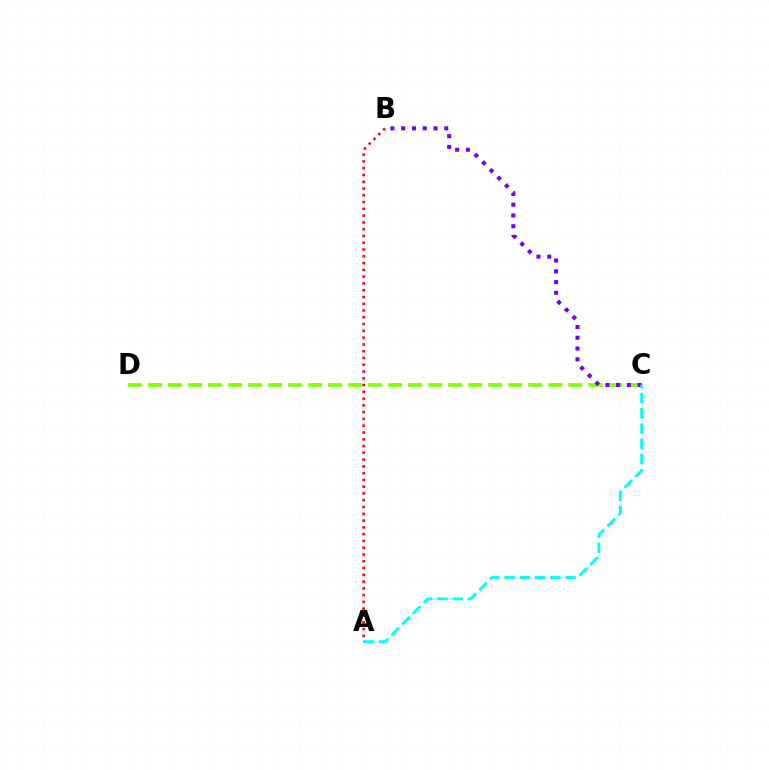{('C', 'D'): [{'color': '#84ff00', 'line_style': 'dashed', 'thickness': 2.72}], ('B', 'C'): [{'color': '#7200ff', 'line_style': 'dotted', 'thickness': 2.92}], ('A', 'C'): [{'color': '#00fff6', 'line_style': 'dashed', 'thickness': 2.07}], ('A', 'B'): [{'color': '#ff0000', 'line_style': 'dotted', 'thickness': 1.84}]}